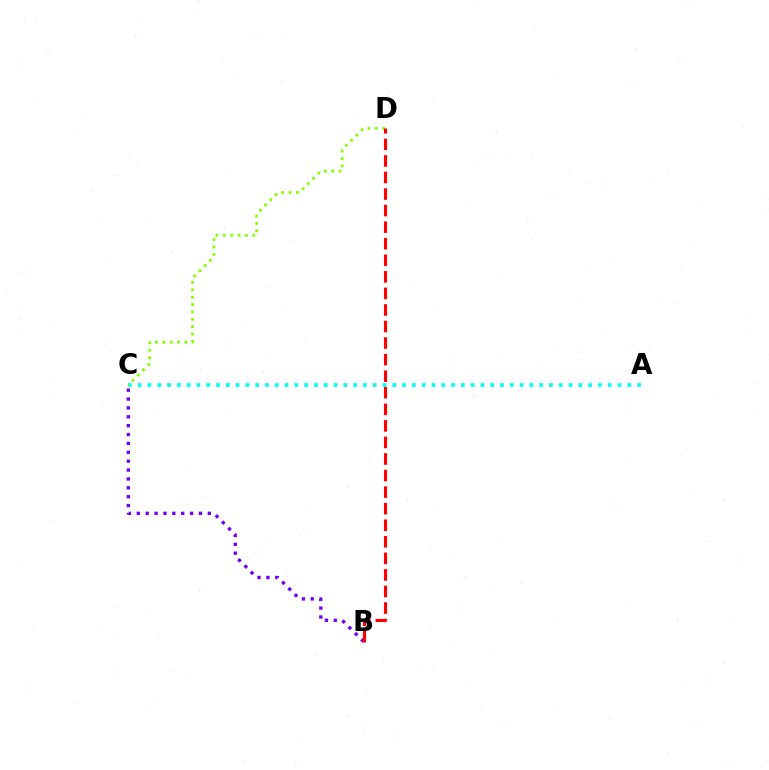{('A', 'C'): [{'color': '#00fff6', 'line_style': 'dotted', 'thickness': 2.66}], ('C', 'D'): [{'color': '#84ff00', 'line_style': 'dotted', 'thickness': 2.0}], ('B', 'C'): [{'color': '#7200ff', 'line_style': 'dotted', 'thickness': 2.41}], ('B', 'D'): [{'color': '#ff0000', 'line_style': 'dashed', 'thickness': 2.25}]}